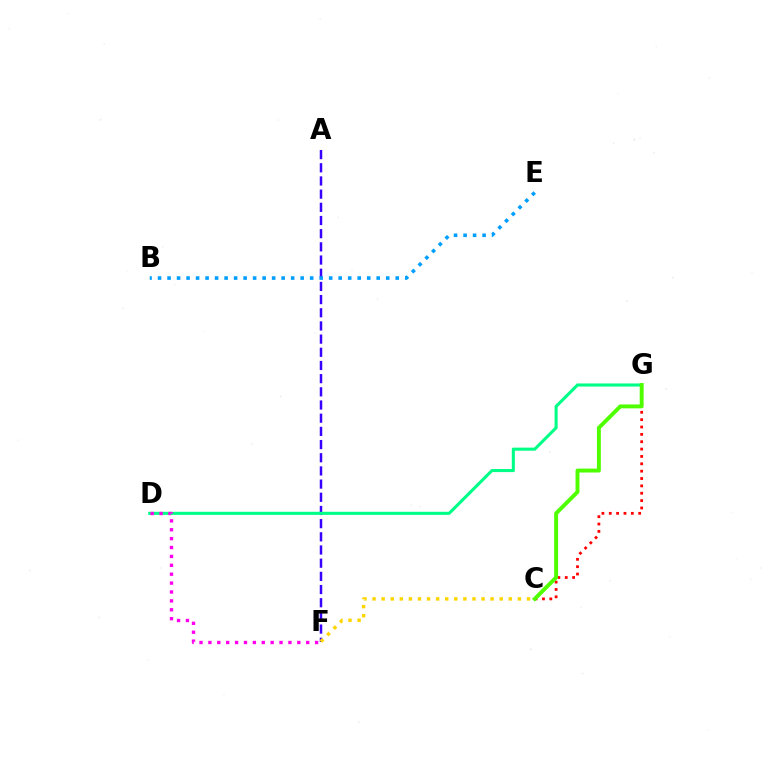{('A', 'F'): [{'color': '#3700ff', 'line_style': 'dashed', 'thickness': 1.79}], ('D', 'G'): [{'color': '#00ff86', 'line_style': 'solid', 'thickness': 2.22}], ('C', 'G'): [{'color': '#ff0000', 'line_style': 'dotted', 'thickness': 2.0}, {'color': '#4fff00', 'line_style': 'solid', 'thickness': 2.82}], ('C', 'F'): [{'color': '#ffd500', 'line_style': 'dotted', 'thickness': 2.47}], ('B', 'E'): [{'color': '#009eff', 'line_style': 'dotted', 'thickness': 2.58}], ('D', 'F'): [{'color': '#ff00ed', 'line_style': 'dotted', 'thickness': 2.42}]}